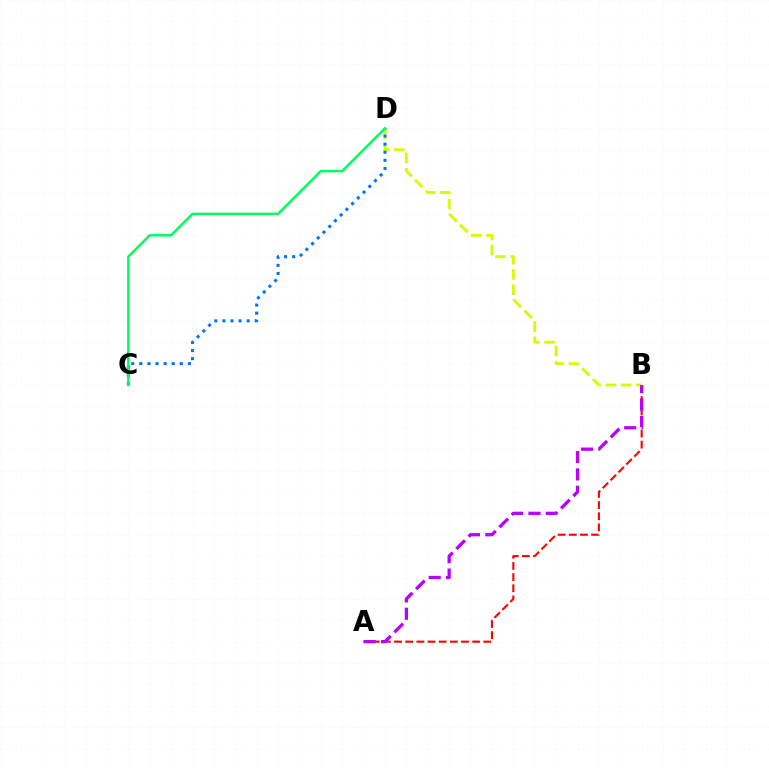{('B', 'D'): [{'color': '#d1ff00', 'line_style': 'dashed', 'thickness': 2.07}], ('C', 'D'): [{'color': '#0074ff', 'line_style': 'dotted', 'thickness': 2.2}, {'color': '#00ff5c', 'line_style': 'solid', 'thickness': 1.8}], ('A', 'B'): [{'color': '#ff0000', 'line_style': 'dashed', 'thickness': 1.52}, {'color': '#b900ff', 'line_style': 'dashed', 'thickness': 2.36}]}